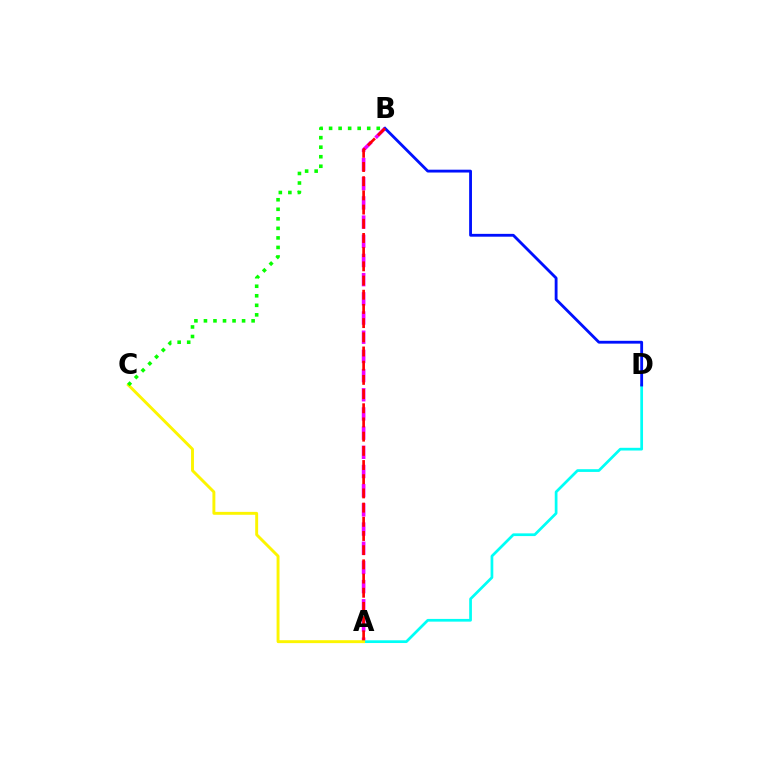{('A', 'B'): [{'color': '#ee00ff', 'line_style': 'dashed', 'thickness': 2.61}, {'color': '#ff0000', 'line_style': 'dashed', 'thickness': 1.93}], ('A', 'D'): [{'color': '#00fff6', 'line_style': 'solid', 'thickness': 1.96}], ('A', 'C'): [{'color': '#fcf500', 'line_style': 'solid', 'thickness': 2.1}], ('B', 'C'): [{'color': '#08ff00', 'line_style': 'dotted', 'thickness': 2.59}], ('B', 'D'): [{'color': '#0010ff', 'line_style': 'solid', 'thickness': 2.04}]}